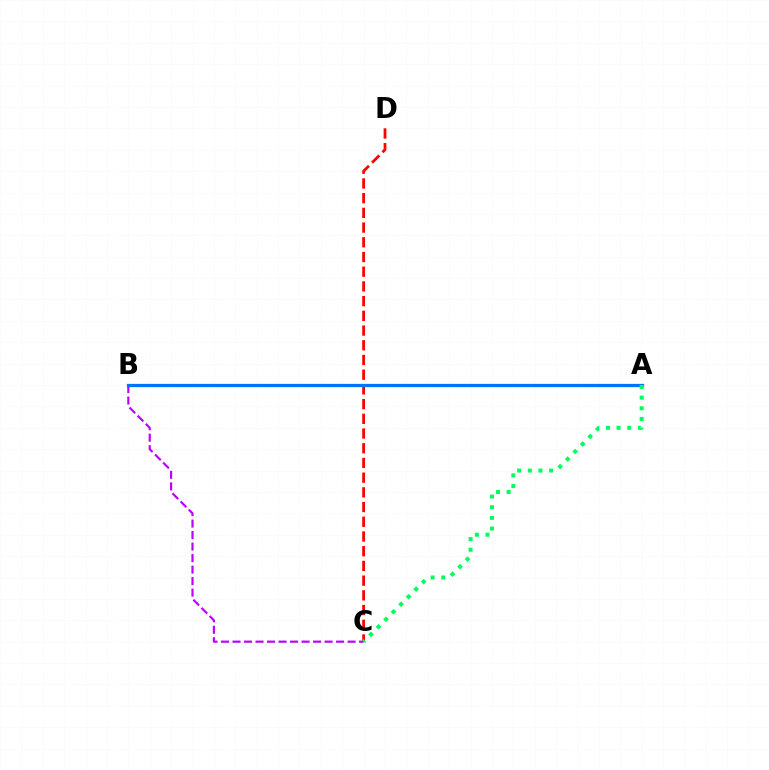{('C', 'D'): [{'color': '#ff0000', 'line_style': 'dashed', 'thickness': 2.0}], ('B', 'C'): [{'color': '#b900ff', 'line_style': 'dashed', 'thickness': 1.56}], ('A', 'B'): [{'color': '#d1ff00', 'line_style': 'dotted', 'thickness': 1.84}, {'color': '#0074ff', 'line_style': 'solid', 'thickness': 2.34}], ('A', 'C'): [{'color': '#00ff5c', 'line_style': 'dotted', 'thickness': 2.89}]}